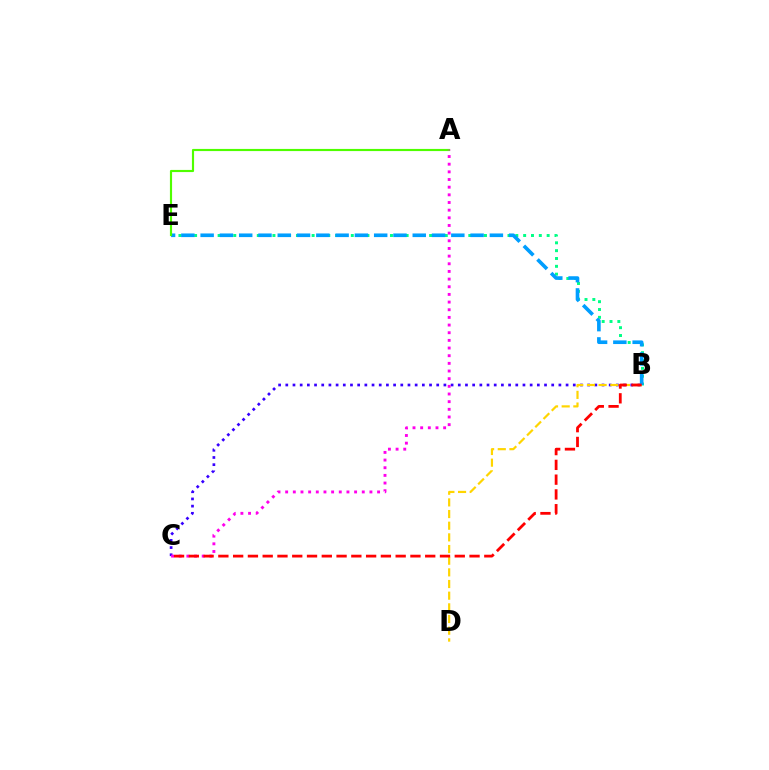{('B', 'C'): [{'color': '#3700ff', 'line_style': 'dotted', 'thickness': 1.95}, {'color': '#ff0000', 'line_style': 'dashed', 'thickness': 2.01}], ('B', 'E'): [{'color': '#00ff86', 'line_style': 'dotted', 'thickness': 2.13}, {'color': '#009eff', 'line_style': 'dashed', 'thickness': 2.62}], ('B', 'D'): [{'color': '#ffd500', 'line_style': 'dashed', 'thickness': 1.58}], ('A', 'E'): [{'color': '#4fff00', 'line_style': 'solid', 'thickness': 1.55}], ('A', 'C'): [{'color': '#ff00ed', 'line_style': 'dotted', 'thickness': 2.08}]}